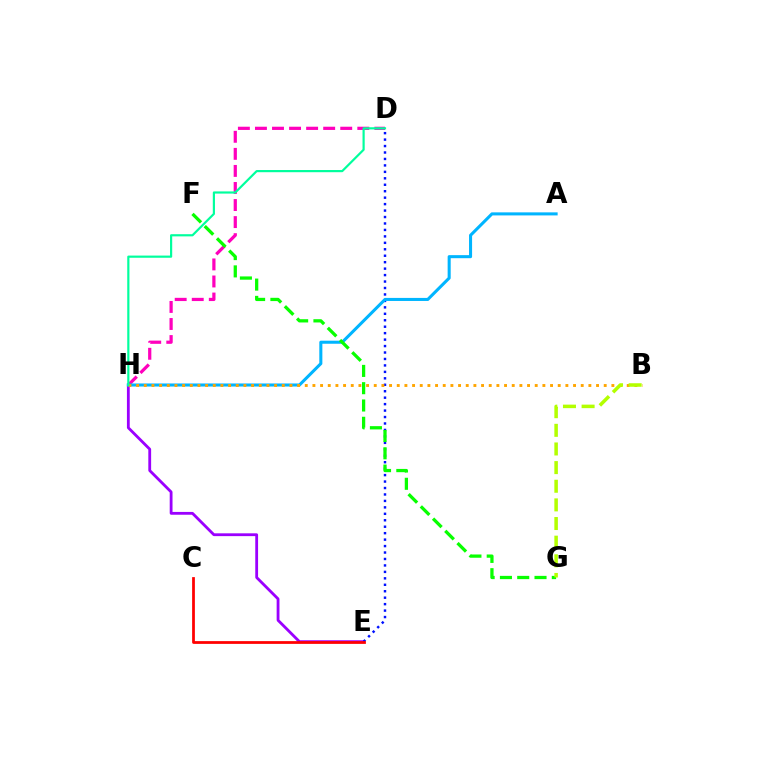{('E', 'H'): [{'color': '#9b00ff', 'line_style': 'solid', 'thickness': 2.02}], ('D', 'E'): [{'color': '#0010ff', 'line_style': 'dotted', 'thickness': 1.75}], ('D', 'H'): [{'color': '#ff00bd', 'line_style': 'dashed', 'thickness': 2.32}, {'color': '#00ff9d', 'line_style': 'solid', 'thickness': 1.57}], ('A', 'H'): [{'color': '#00b5ff', 'line_style': 'solid', 'thickness': 2.2}], ('F', 'G'): [{'color': '#08ff00', 'line_style': 'dashed', 'thickness': 2.35}], ('B', 'H'): [{'color': '#ffa500', 'line_style': 'dotted', 'thickness': 2.08}], ('C', 'E'): [{'color': '#ff0000', 'line_style': 'solid', 'thickness': 1.99}], ('B', 'G'): [{'color': '#b3ff00', 'line_style': 'dashed', 'thickness': 2.53}]}